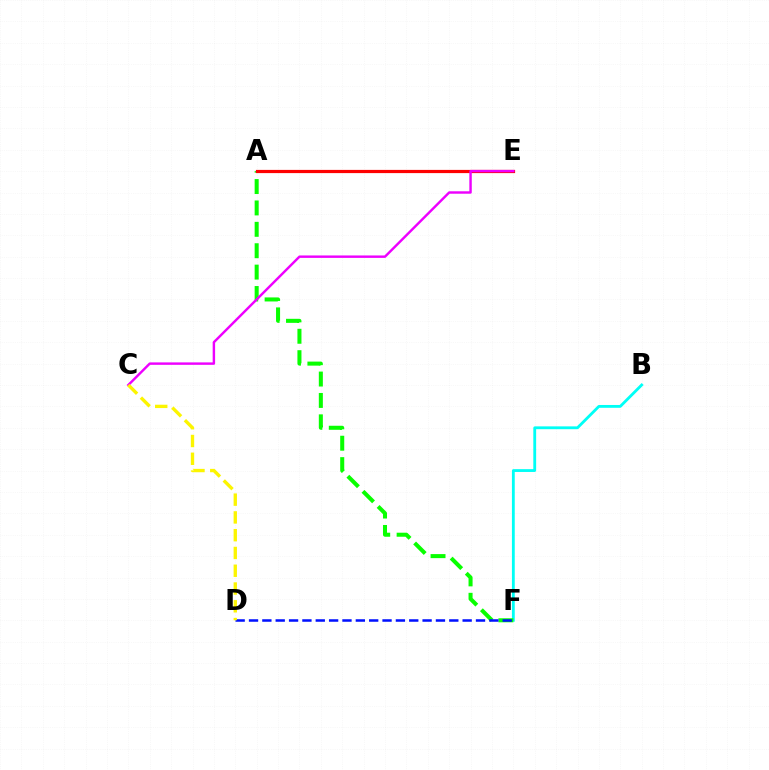{('B', 'F'): [{'color': '#00fff6', 'line_style': 'solid', 'thickness': 2.03}], ('A', 'F'): [{'color': '#08ff00', 'line_style': 'dashed', 'thickness': 2.91}], ('A', 'E'): [{'color': '#ff0000', 'line_style': 'solid', 'thickness': 2.31}], ('D', 'F'): [{'color': '#0010ff', 'line_style': 'dashed', 'thickness': 1.81}], ('C', 'E'): [{'color': '#ee00ff', 'line_style': 'solid', 'thickness': 1.75}], ('C', 'D'): [{'color': '#fcf500', 'line_style': 'dashed', 'thickness': 2.42}]}